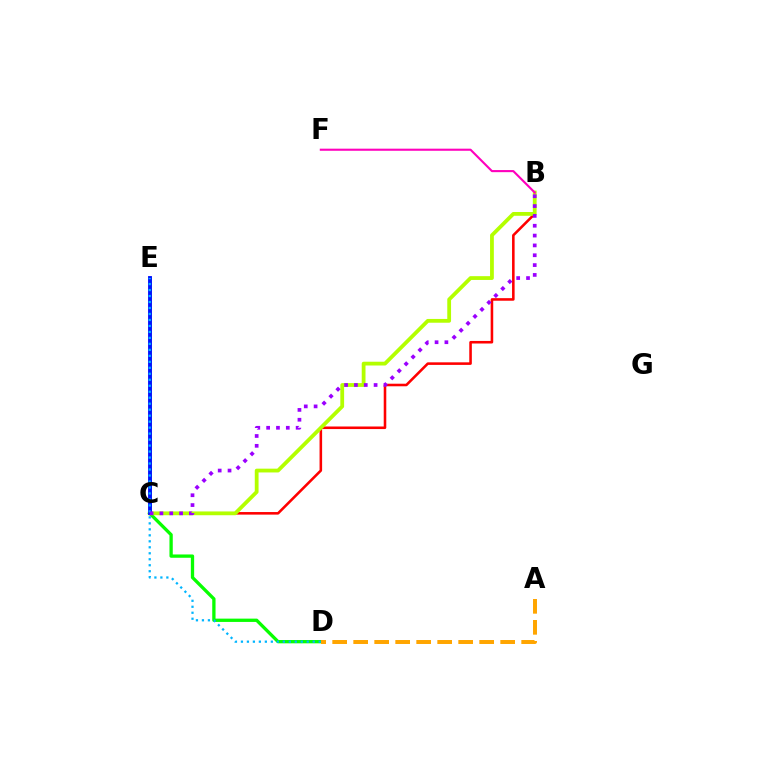{('C', 'D'): [{'color': '#08ff00', 'line_style': 'solid', 'thickness': 2.38}], ('B', 'C'): [{'color': '#ff0000', 'line_style': 'solid', 'thickness': 1.85}, {'color': '#b3ff00', 'line_style': 'solid', 'thickness': 2.73}, {'color': '#9b00ff', 'line_style': 'dotted', 'thickness': 2.67}], ('C', 'E'): [{'color': '#00ff9d', 'line_style': 'solid', 'thickness': 2.01}, {'color': '#0010ff', 'line_style': 'solid', 'thickness': 2.79}], ('D', 'E'): [{'color': '#00b5ff', 'line_style': 'dotted', 'thickness': 1.63}], ('A', 'D'): [{'color': '#ffa500', 'line_style': 'dashed', 'thickness': 2.85}], ('B', 'F'): [{'color': '#ff00bd', 'line_style': 'solid', 'thickness': 1.52}]}